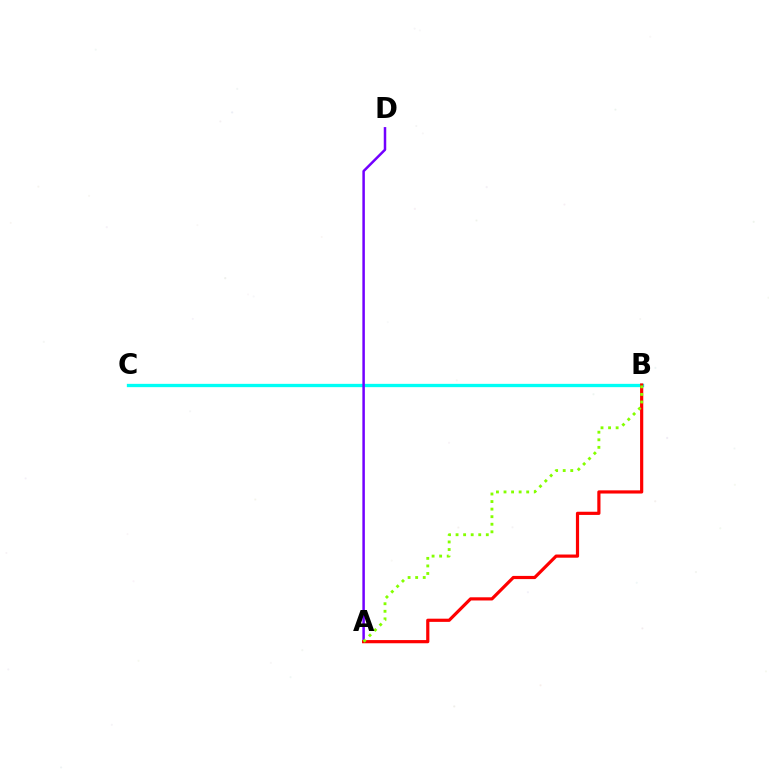{('B', 'C'): [{'color': '#00fff6', 'line_style': 'solid', 'thickness': 2.38}], ('A', 'D'): [{'color': '#7200ff', 'line_style': 'solid', 'thickness': 1.8}], ('A', 'B'): [{'color': '#ff0000', 'line_style': 'solid', 'thickness': 2.29}, {'color': '#84ff00', 'line_style': 'dotted', 'thickness': 2.05}]}